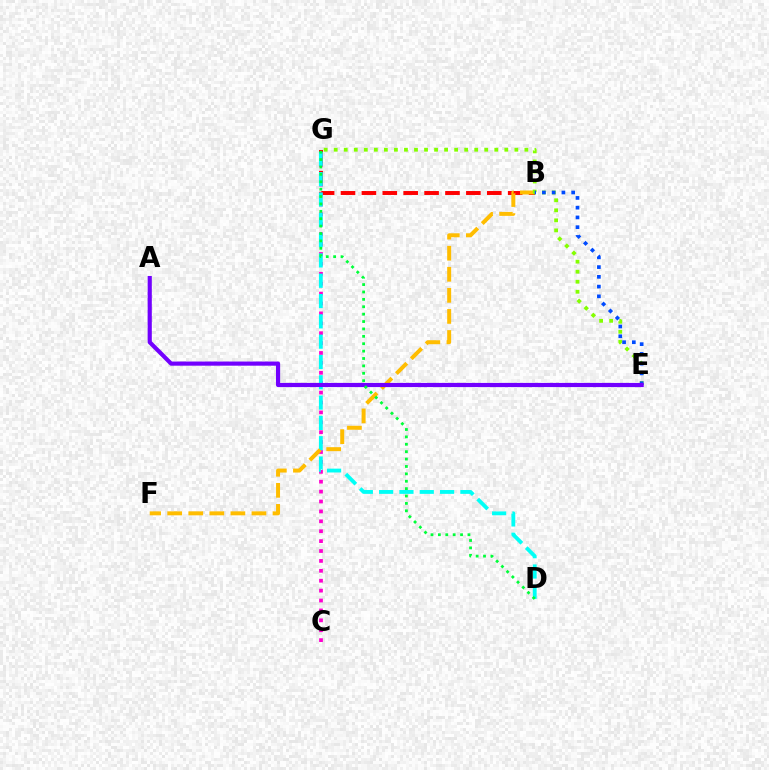{('B', 'G'): [{'color': '#ff0000', 'line_style': 'dashed', 'thickness': 2.84}], ('C', 'G'): [{'color': '#ff00cf', 'line_style': 'dotted', 'thickness': 2.69}], ('D', 'G'): [{'color': '#00fff6', 'line_style': 'dashed', 'thickness': 2.76}, {'color': '#00ff39', 'line_style': 'dotted', 'thickness': 2.01}], ('B', 'F'): [{'color': '#ffbd00', 'line_style': 'dashed', 'thickness': 2.86}], ('E', 'G'): [{'color': '#84ff00', 'line_style': 'dotted', 'thickness': 2.73}], ('B', 'E'): [{'color': '#004bff', 'line_style': 'dotted', 'thickness': 2.65}], ('A', 'E'): [{'color': '#7200ff', 'line_style': 'solid', 'thickness': 3.0}]}